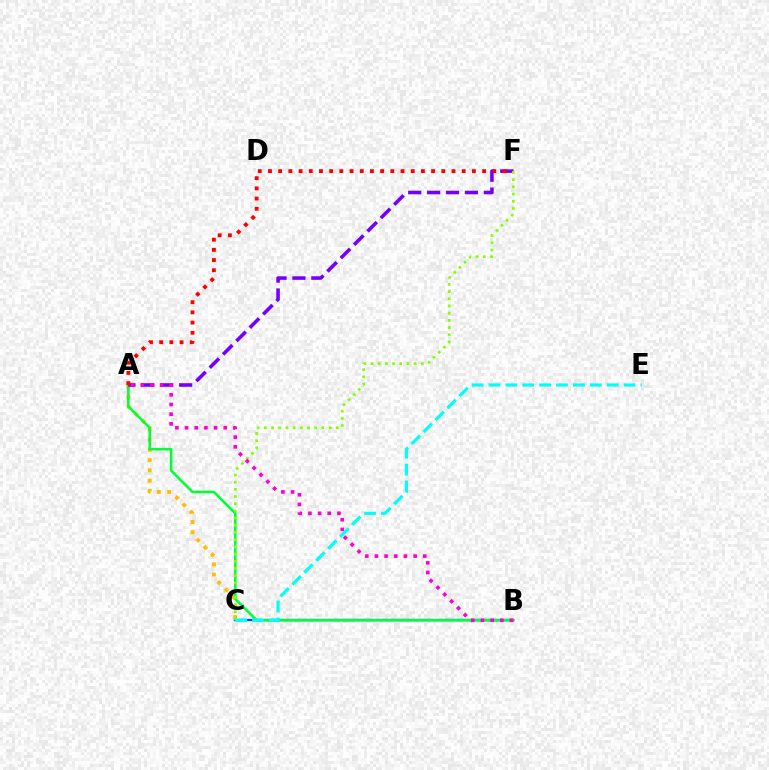{('A', 'C'): [{'color': '#ffbd00', 'line_style': 'dotted', 'thickness': 2.78}], ('B', 'C'): [{'color': '#004bff', 'line_style': 'solid', 'thickness': 1.69}], ('A', 'B'): [{'color': '#00ff39', 'line_style': 'solid', 'thickness': 1.85}, {'color': '#ff00cf', 'line_style': 'dotted', 'thickness': 2.63}], ('A', 'F'): [{'color': '#7200ff', 'line_style': 'dashed', 'thickness': 2.57}, {'color': '#ff0000', 'line_style': 'dotted', 'thickness': 2.77}], ('C', 'F'): [{'color': '#84ff00', 'line_style': 'dotted', 'thickness': 1.95}], ('C', 'E'): [{'color': '#00fff6', 'line_style': 'dashed', 'thickness': 2.29}]}